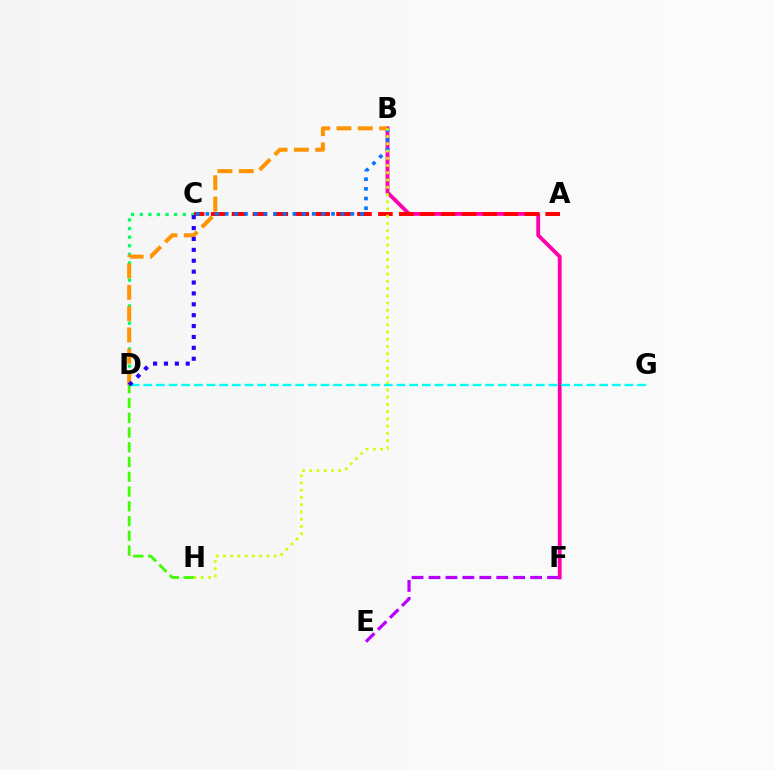{('B', 'F'): [{'color': '#ff00ac', 'line_style': 'solid', 'thickness': 2.76}], ('C', 'D'): [{'color': '#00ff5c', 'line_style': 'dotted', 'thickness': 2.34}, {'color': '#2500ff', 'line_style': 'dotted', 'thickness': 2.96}], ('A', 'C'): [{'color': '#ff0000', 'line_style': 'dashed', 'thickness': 2.84}], ('B', 'C'): [{'color': '#0074ff', 'line_style': 'dotted', 'thickness': 2.63}], ('B', 'D'): [{'color': '#ff9400', 'line_style': 'dashed', 'thickness': 2.9}], ('D', 'G'): [{'color': '#00fff6', 'line_style': 'dashed', 'thickness': 1.72}], ('B', 'H'): [{'color': '#d1ff00', 'line_style': 'dotted', 'thickness': 1.97}], ('D', 'H'): [{'color': '#3dff00', 'line_style': 'dashed', 'thickness': 2.0}], ('E', 'F'): [{'color': '#b900ff', 'line_style': 'dashed', 'thickness': 2.3}]}